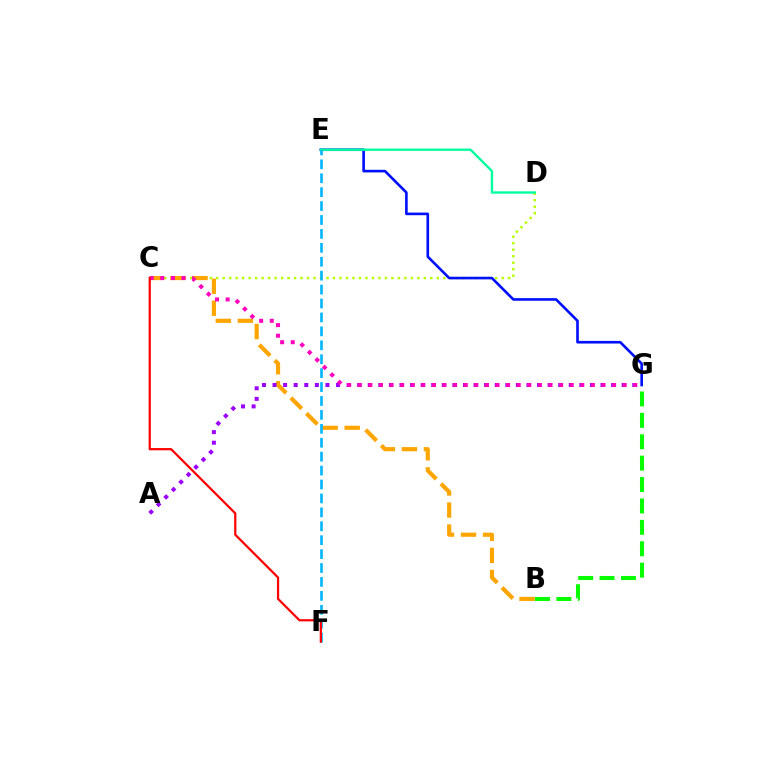{('C', 'D'): [{'color': '#b3ff00', 'line_style': 'dotted', 'thickness': 1.76}], ('B', 'C'): [{'color': '#ffa500', 'line_style': 'dashed', 'thickness': 2.99}], ('E', 'G'): [{'color': '#0010ff', 'line_style': 'solid', 'thickness': 1.89}], ('D', 'E'): [{'color': '#00ff9d', 'line_style': 'solid', 'thickness': 1.71}], ('B', 'G'): [{'color': '#08ff00', 'line_style': 'dashed', 'thickness': 2.91}], ('E', 'F'): [{'color': '#00b5ff', 'line_style': 'dashed', 'thickness': 1.89}], ('A', 'G'): [{'color': '#9b00ff', 'line_style': 'dotted', 'thickness': 2.87}], ('C', 'G'): [{'color': '#ff00bd', 'line_style': 'dotted', 'thickness': 2.88}], ('C', 'F'): [{'color': '#ff0000', 'line_style': 'solid', 'thickness': 1.6}]}